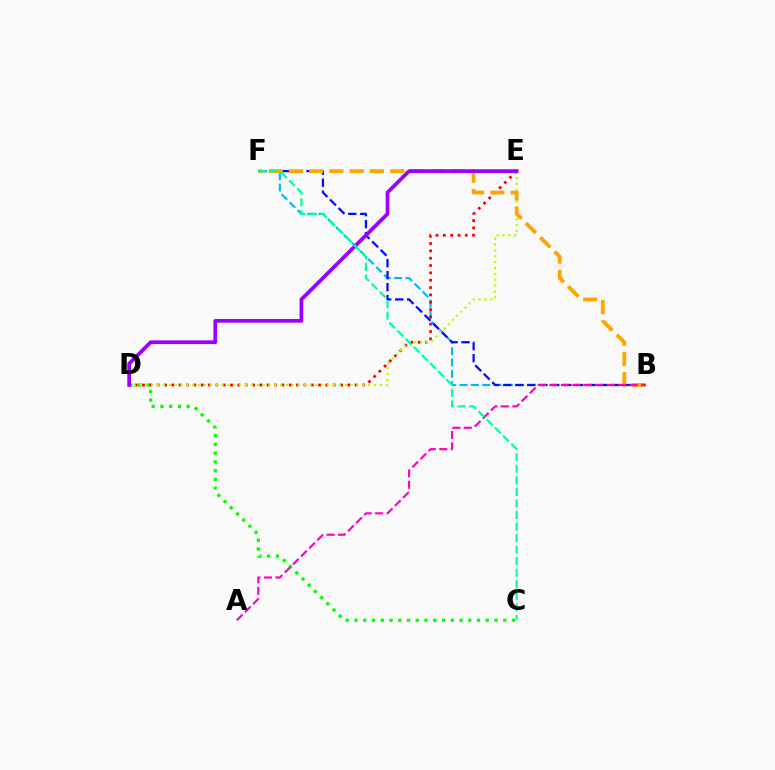{('B', 'F'): [{'color': '#00b5ff', 'line_style': 'dashed', 'thickness': 1.54}, {'color': '#0010ff', 'line_style': 'dashed', 'thickness': 1.63}, {'color': '#ffa500', 'line_style': 'dashed', 'thickness': 2.75}], ('C', 'D'): [{'color': '#08ff00', 'line_style': 'dotted', 'thickness': 2.38}], ('D', 'E'): [{'color': '#ff0000', 'line_style': 'dotted', 'thickness': 1.99}, {'color': '#b3ff00', 'line_style': 'dotted', 'thickness': 1.59}, {'color': '#9b00ff', 'line_style': 'solid', 'thickness': 2.68}], ('A', 'B'): [{'color': '#ff00bd', 'line_style': 'dashed', 'thickness': 1.56}], ('C', 'F'): [{'color': '#00ff9d', 'line_style': 'dashed', 'thickness': 1.57}]}